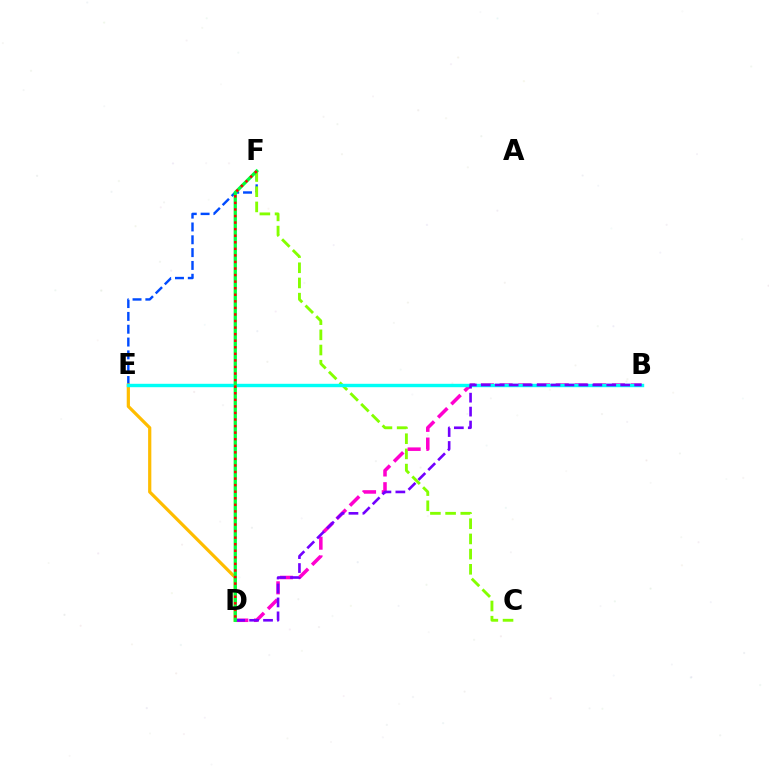{('E', 'F'): [{'color': '#004bff', 'line_style': 'dashed', 'thickness': 1.74}], ('C', 'F'): [{'color': '#84ff00', 'line_style': 'dashed', 'thickness': 2.06}], ('D', 'E'): [{'color': '#ffbd00', 'line_style': 'solid', 'thickness': 2.32}], ('B', 'D'): [{'color': '#ff00cf', 'line_style': 'dashed', 'thickness': 2.54}, {'color': '#7200ff', 'line_style': 'dashed', 'thickness': 1.89}], ('B', 'E'): [{'color': '#00fff6', 'line_style': 'solid', 'thickness': 2.45}], ('D', 'F'): [{'color': '#00ff39', 'line_style': 'solid', 'thickness': 2.36}, {'color': '#ff0000', 'line_style': 'dotted', 'thickness': 1.78}]}